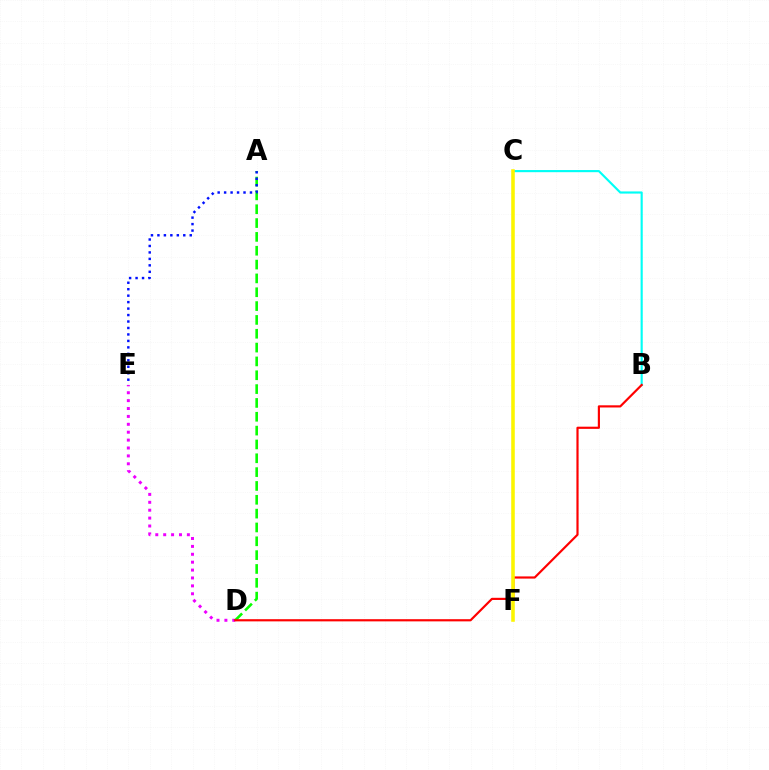{('B', 'C'): [{'color': '#00fff6', 'line_style': 'solid', 'thickness': 1.54}], ('D', 'E'): [{'color': '#ee00ff', 'line_style': 'dotted', 'thickness': 2.15}], ('A', 'D'): [{'color': '#08ff00', 'line_style': 'dashed', 'thickness': 1.88}], ('B', 'D'): [{'color': '#ff0000', 'line_style': 'solid', 'thickness': 1.57}], ('A', 'E'): [{'color': '#0010ff', 'line_style': 'dotted', 'thickness': 1.76}], ('C', 'F'): [{'color': '#fcf500', 'line_style': 'solid', 'thickness': 2.57}]}